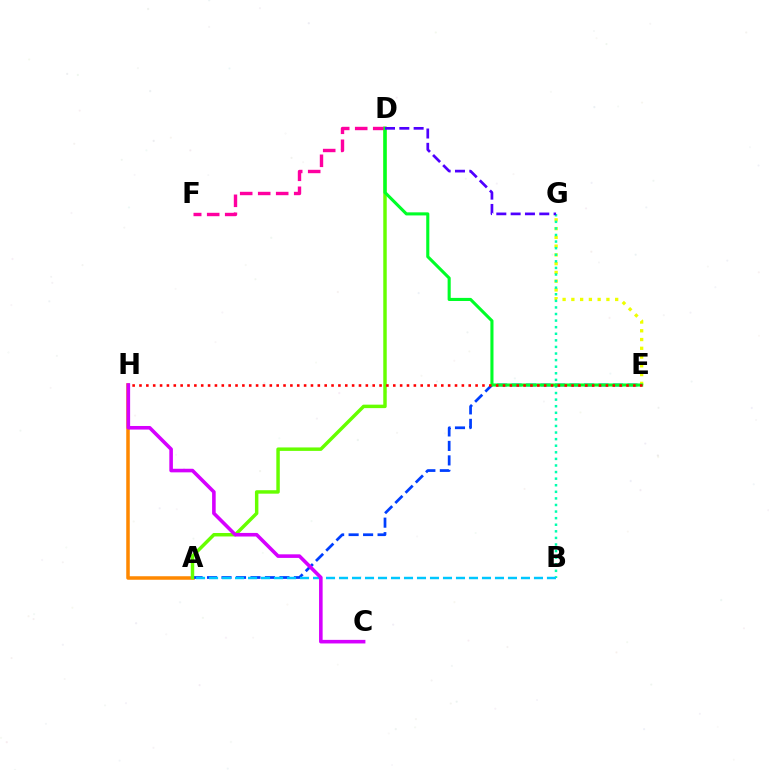{('A', 'H'): [{'color': '#ff8800', 'line_style': 'solid', 'thickness': 2.54}], ('E', 'G'): [{'color': '#eeff00', 'line_style': 'dotted', 'thickness': 2.38}], ('B', 'G'): [{'color': '#00ffaf', 'line_style': 'dotted', 'thickness': 1.79}], ('A', 'E'): [{'color': '#003fff', 'line_style': 'dashed', 'thickness': 1.97}], ('A', 'D'): [{'color': '#66ff00', 'line_style': 'solid', 'thickness': 2.49}], ('A', 'B'): [{'color': '#00c7ff', 'line_style': 'dashed', 'thickness': 1.77}], ('D', 'F'): [{'color': '#ff00a0', 'line_style': 'dashed', 'thickness': 2.45}], ('D', 'E'): [{'color': '#00ff27', 'line_style': 'solid', 'thickness': 2.23}], ('C', 'H'): [{'color': '#d600ff', 'line_style': 'solid', 'thickness': 2.58}], ('D', 'G'): [{'color': '#4f00ff', 'line_style': 'dashed', 'thickness': 1.95}], ('E', 'H'): [{'color': '#ff0000', 'line_style': 'dotted', 'thickness': 1.86}]}